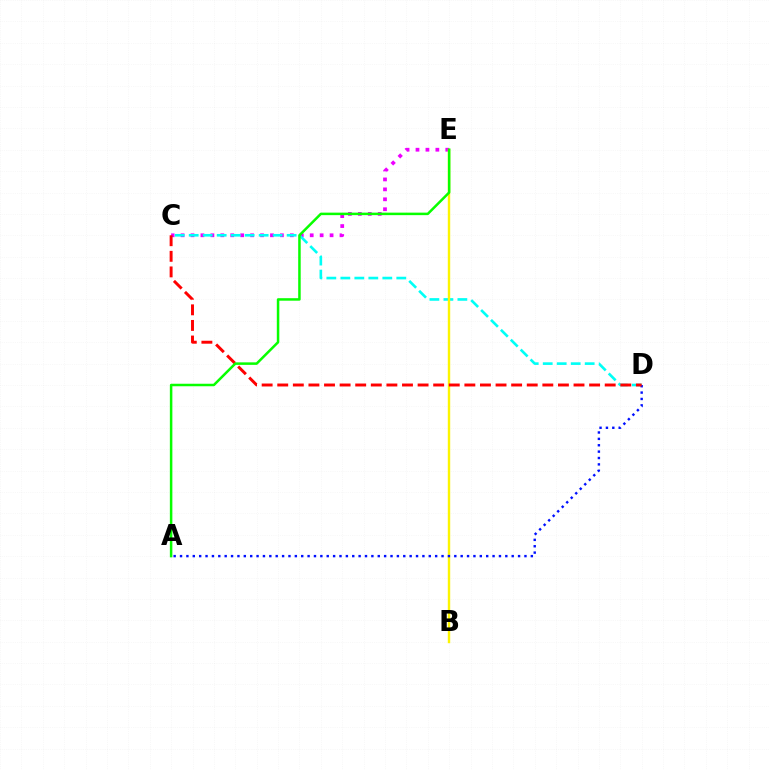{('C', 'E'): [{'color': '#ee00ff', 'line_style': 'dotted', 'thickness': 2.7}], ('C', 'D'): [{'color': '#00fff6', 'line_style': 'dashed', 'thickness': 1.9}, {'color': '#ff0000', 'line_style': 'dashed', 'thickness': 2.12}], ('B', 'E'): [{'color': '#fcf500', 'line_style': 'solid', 'thickness': 1.73}], ('A', 'D'): [{'color': '#0010ff', 'line_style': 'dotted', 'thickness': 1.73}], ('A', 'E'): [{'color': '#08ff00', 'line_style': 'solid', 'thickness': 1.81}]}